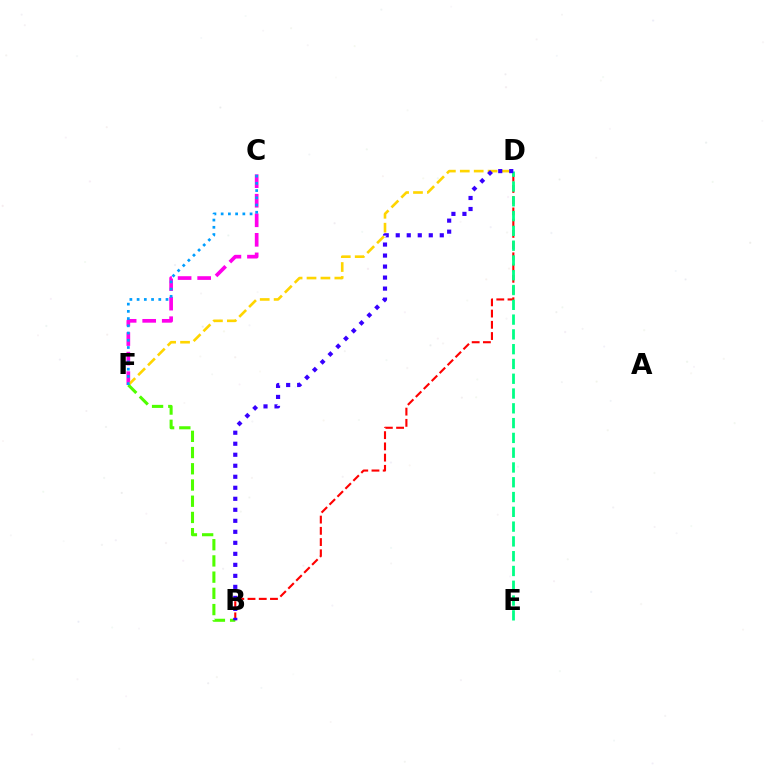{('C', 'F'): [{'color': '#ff00ed', 'line_style': 'dashed', 'thickness': 2.66}, {'color': '#009eff', 'line_style': 'dotted', 'thickness': 1.96}], ('D', 'F'): [{'color': '#ffd500', 'line_style': 'dashed', 'thickness': 1.89}], ('B', 'D'): [{'color': '#ff0000', 'line_style': 'dashed', 'thickness': 1.53}, {'color': '#3700ff', 'line_style': 'dotted', 'thickness': 2.99}], ('D', 'E'): [{'color': '#00ff86', 'line_style': 'dashed', 'thickness': 2.01}], ('B', 'F'): [{'color': '#4fff00', 'line_style': 'dashed', 'thickness': 2.2}]}